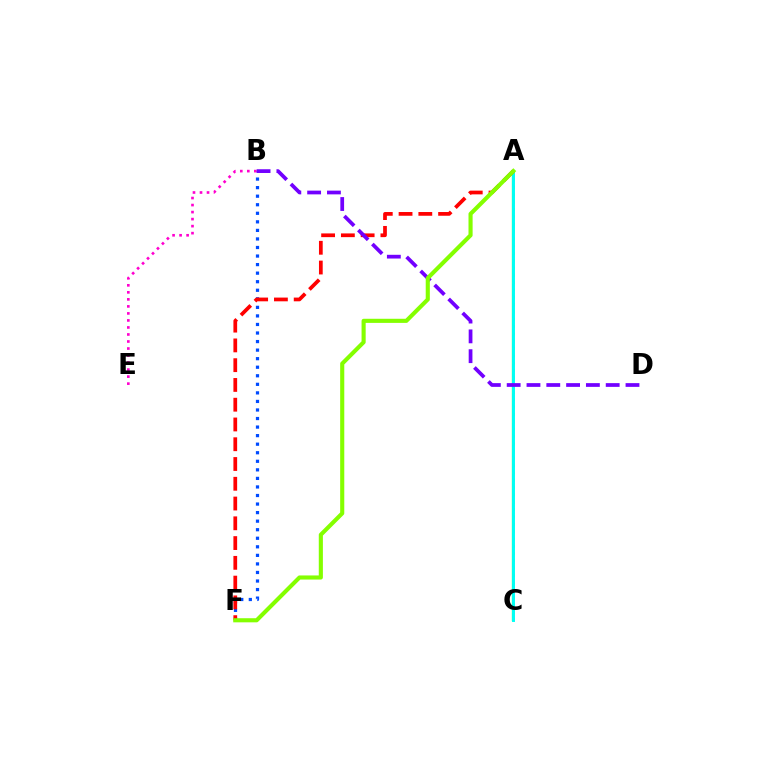{('A', 'C'): [{'color': '#00ff39', 'line_style': 'solid', 'thickness': 1.62}, {'color': '#ffbd00', 'line_style': 'dotted', 'thickness': 1.99}, {'color': '#00fff6', 'line_style': 'solid', 'thickness': 2.12}], ('B', 'F'): [{'color': '#004bff', 'line_style': 'dotted', 'thickness': 2.32}], ('B', 'E'): [{'color': '#ff00cf', 'line_style': 'dotted', 'thickness': 1.91}], ('A', 'F'): [{'color': '#ff0000', 'line_style': 'dashed', 'thickness': 2.69}, {'color': '#84ff00', 'line_style': 'solid', 'thickness': 2.96}], ('B', 'D'): [{'color': '#7200ff', 'line_style': 'dashed', 'thickness': 2.69}]}